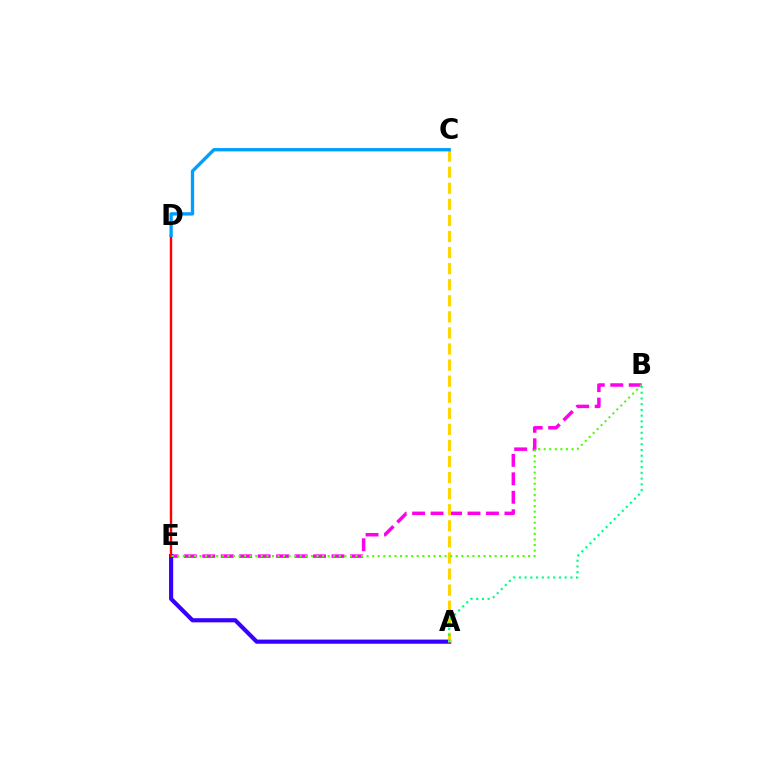{('B', 'E'): [{'color': '#ff00ed', 'line_style': 'dashed', 'thickness': 2.51}, {'color': '#4fff00', 'line_style': 'dotted', 'thickness': 1.51}], ('A', 'E'): [{'color': '#3700ff', 'line_style': 'solid', 'thickness': 2.99}], ('D', 'E'): [{'color': '#ff0000', 'line_style': 'solid', 'thickness': 1.73}], ('A', 'C'): [{'color': '#ffd500', 'line_style': 'dashed', 'thickness': 2.18}], ('C', 'D'): [{'color': '#009eff', 'line_style': 'solid', 'thickness': 2.4}], ('A', 'B'): [{'color': '#00ff86', 'line_style': 'dotted', 'thickness': 1.55}]}